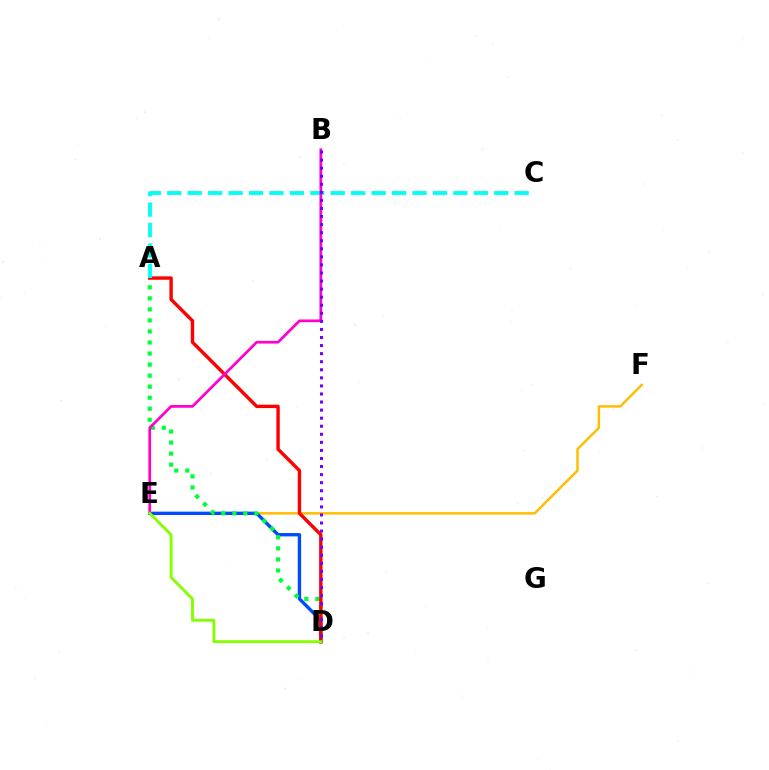{('E', 'F'): [{'color': '#ffbd00', 'line_style': 'solid', 'thickness': 1.78}], ('D', 'E'): [{'color': '#004bff', 'line_style': 'solid', 'thickness': 2.43}, {'color': '#84ff00', 'line_style': 'solid', 'thickness': 2.07}], ('A', 'D'): [{'color': '#00ff39', 'line_style': 'dotted', 'thickness': 3.0}, {'color': '#ff0000', 'line_style': 'solid', 'thickness': 2.45}], ('A', 'C'): [{'color': '#00fff6', 'line_style': 'dashed', 'thickness': 2.78}], ('B', 'E'): [{'color': '#ff00cf', 'line_style': 'solid', 'thickness': 1.96}], ('B', 'D'): [{'color': '#7200ff', 'line_style': 'dotted', 'thickness': 2.19}]}